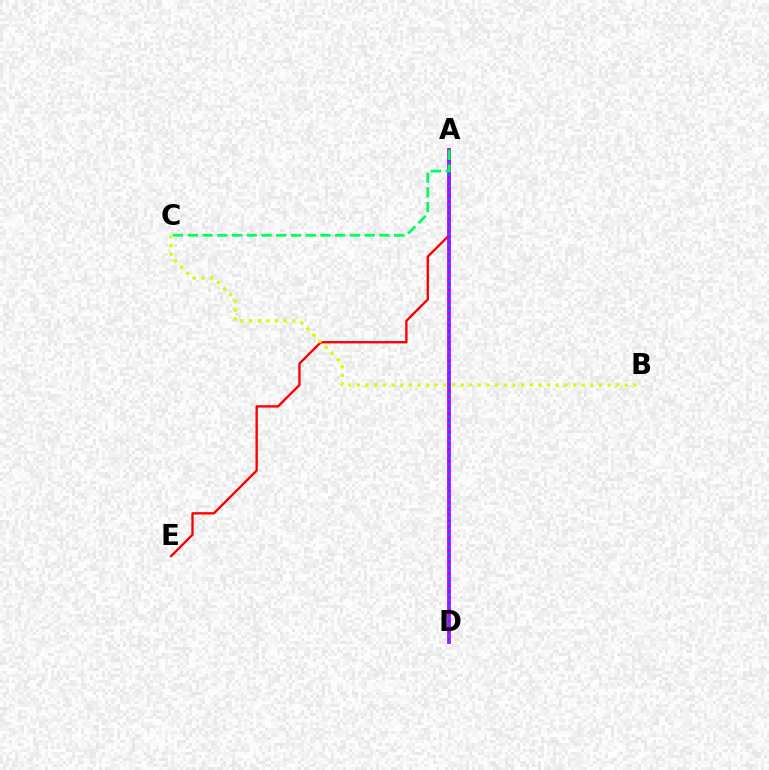{('A', 'E'): [{'color': '#ff0000', 'line_style': 'solid', 'thickness': 1.7}], ('A', 'D'): [{'color': '#b900ff', 'line_style': 'solid', 'thickness': 2.71}, {'color': '#0074ff', 'line_style': 'dotted', 'thickness': 1.61}], ('A', 'C'): [{'color': '#00ff5c', 'line_style': 'dashed', 'thickness': 2.0}], ('B', 'C'): [{'color': '#d1ff00', 'line_style': 'dotted', 'thickness': 2.35}]}